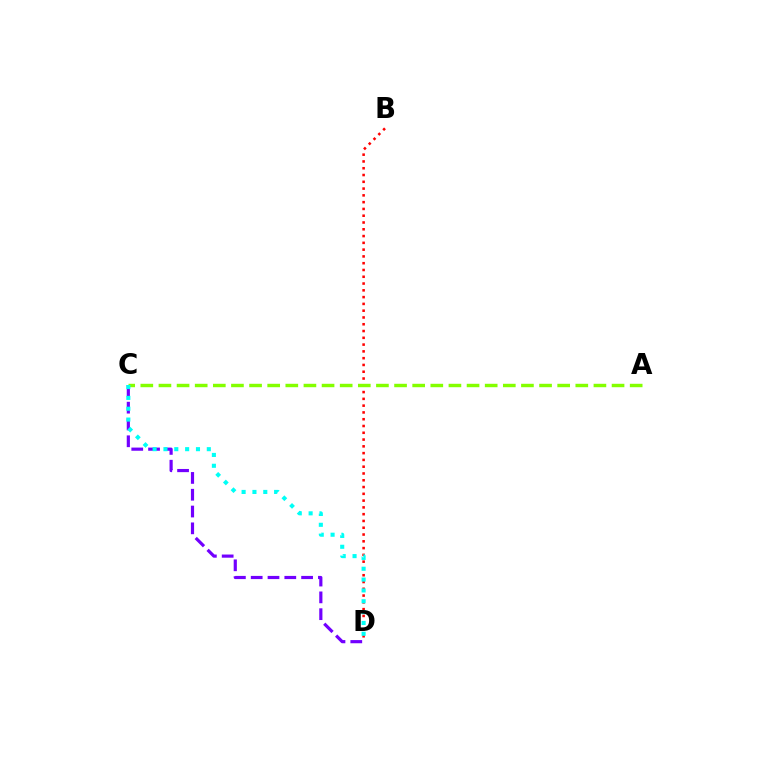{('B', 'D'): [{'color': '#ff0000', 'line_style': 'dotted', 'thickness': 1.84}], ('A', 'C'): [{'color': '#84ff00', 'line_style': 'dashed', 'thickness': 2.46}], ('C', 'D'): [{'color': '#7200ff', 'line_style': 'dashed', 'thickness': 2.28}, {'color': '#00fff6', 'line_style': 'dotted', 'thickness': 2.95}]}